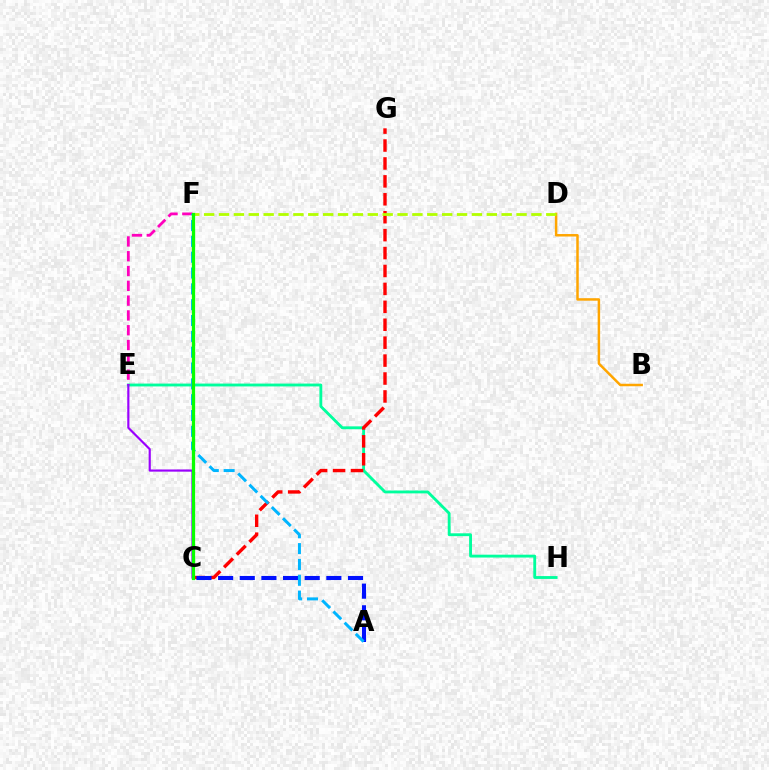{('B', 'D'): [{'color': '#ffa500', 'line_style': 'solid', 'thickness': 1.79}], ('E', 'H'): [{'color': '#00ff9d', 'line_style': 'solid', 'thickness': 2.05}], ('C', 'G'): [{'color': '#ff0000', 'line_style': 'dashed', 'thickness': 2.43}], ('D', 'F'): [{'color': '#b3ff00', 'line_style': 'dashed', 'thickness': 2.02}], ('A', 'C'): [{'color': '#0010ff', 'line_style': 'dashed', 'thickness': 2.94}], ('E', 'F'): [{'color': '#ff00bd', 'line_style': 'dashed', 'thickness': 2.01}], ('C', 'E'): [{'color': '#9b00ff', 'line_style': 'solid', 'thickness': 1.56}], ('A', 'F'): [{'color': '#00b5ff', 'line_style': 'dashed', 'thickness': 2.15}], ('C', 'F'): [{'color': '#08ff00', 'line_style': 'solid', 'thickness': 2.35}]}